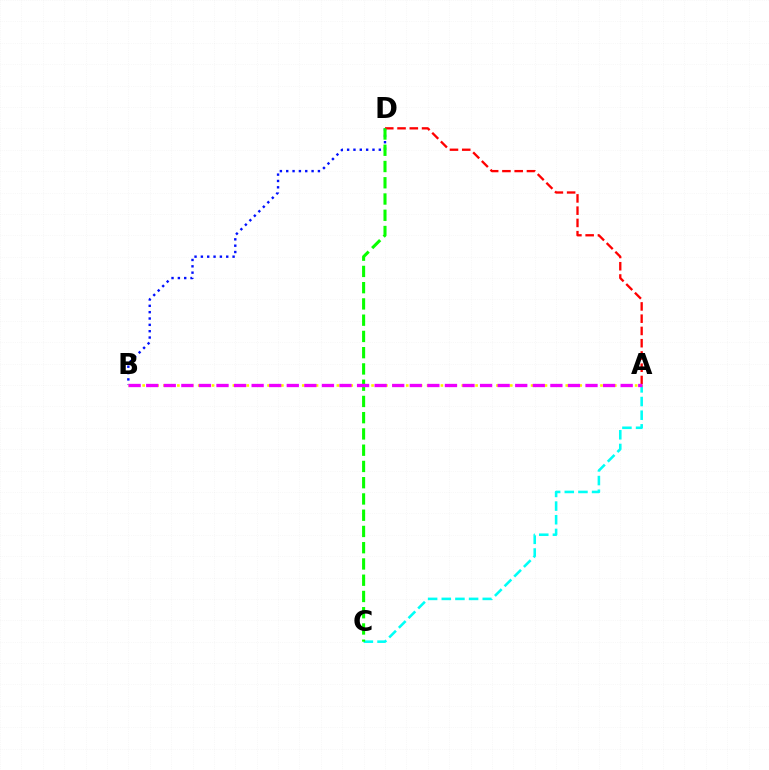{('B', 'D'): [{'color': '#0010ff', 'line_style': 'dotted', 'thickness': 1.72}], ('A', 'C'): [{'color': '#00fff6', 'line_style': 'dashed', 'thickness': 1.86}], ('A', 'D'): [{'color': '#ff0000', 'line_style': 'dashed', 'thickness': 1.67}], ('A', 'B'): [{'color': '#fcf500', 'line_style': 'dotted', 'thickness': 1.88}, {'color': '#ee00ff', 'line_style': 'dashed', 'thickness': 2.39}], ('C', 'D'): [{'color': '#08ff00', 'line_style': 'dashed', 'thickness': 2.21}]}